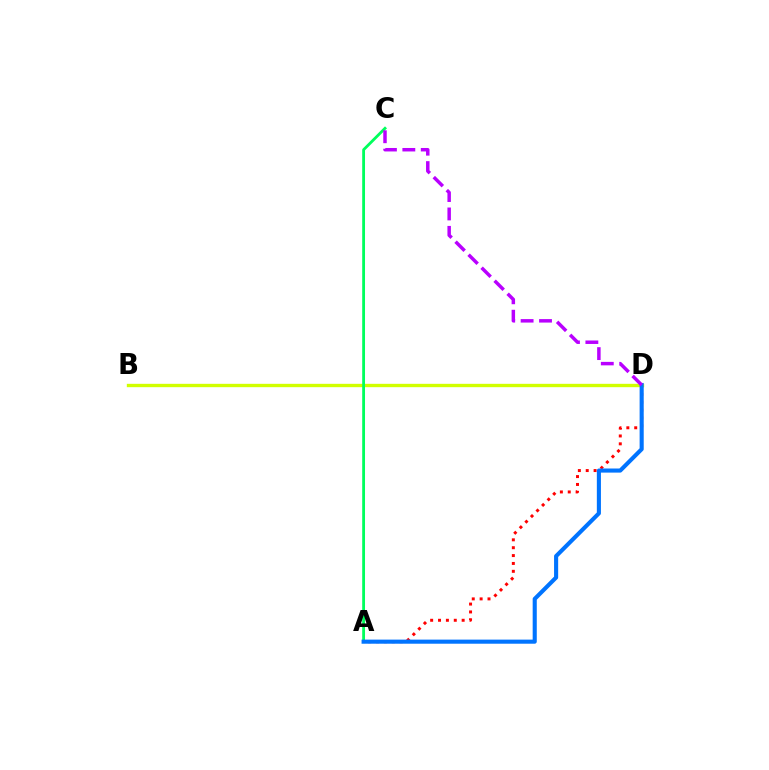{('A', 'D'): [{'color': '#ff0000', 'line_style': 'dotted', 'thickness': 2.14}, {'color': '#0074ff', 'line_style': 'solid', 'thickness': 2.95}], ('B', 'D'): [{'color': '#d1ff00', 'line_style': 'solid', 'thickness': 2.42}], ('A', 'C'): [{'color': '#00ff5c', 'line_style': 'solid', 'thickness': 2.03}], ('C', 'D'): [{'color': '#b900ff', 'line_style': 'dashed', 'thickness': 2.5}]}